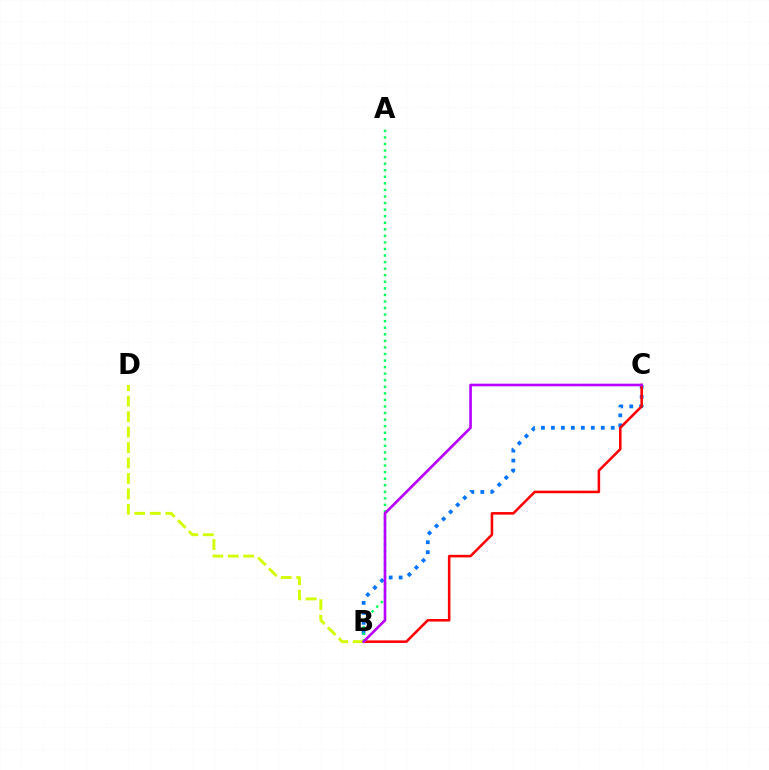{('B', 'C'): [{'color': '#0074ff', 'line_style': 'dotted', 'thickness': 2.71}, {'color': '#ff0000', 'line_style': 'solid', 'thickness': 1.84}, {'color': '#b900ff', 'line_style': 'solid', 'thickness': 1.91}], ('A', 'B'): [{'color': '#00ff5c', 'line_style': 'dotted', 'thickness': 1.78}], ('B', 'D'): [{'color': '#d1ff00', 'line_style': 'dashed', 'thickness': 2.1}]}